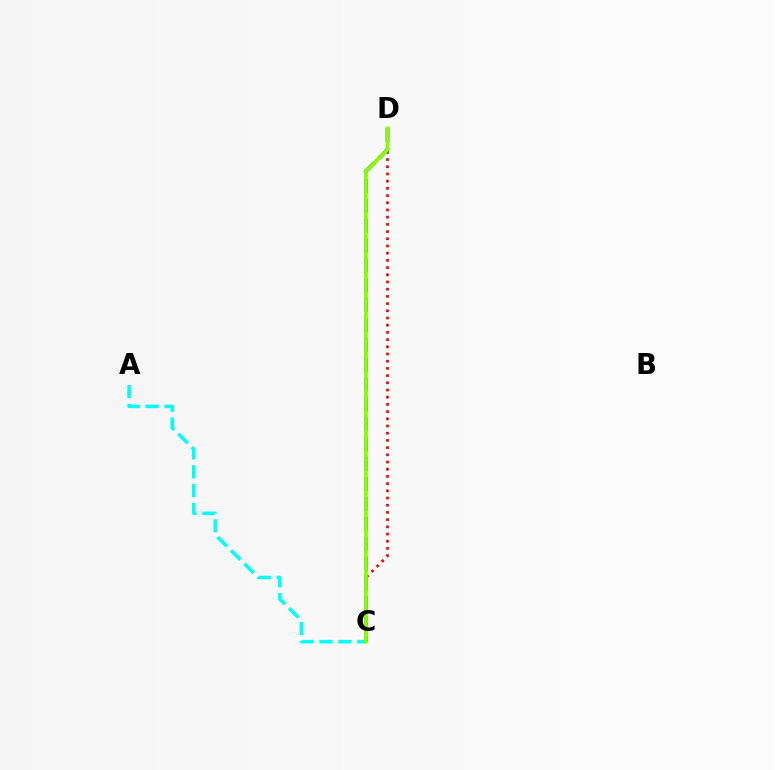{('A', 'C'): [{'color': '#00fff6', 'line_style': 'dashed', 'thickness': 2.57}], ('C', 'D'): [{'color': '#ff0000', 'line_style': 'dotted', 'thickness': 1.96}, {'color': '#7200ff', 'line_style': 'dashed', 'thickness': 2.7}, {'color': '#84ff00', 'line_style': 'solid', 'thickness': 2.72}]}